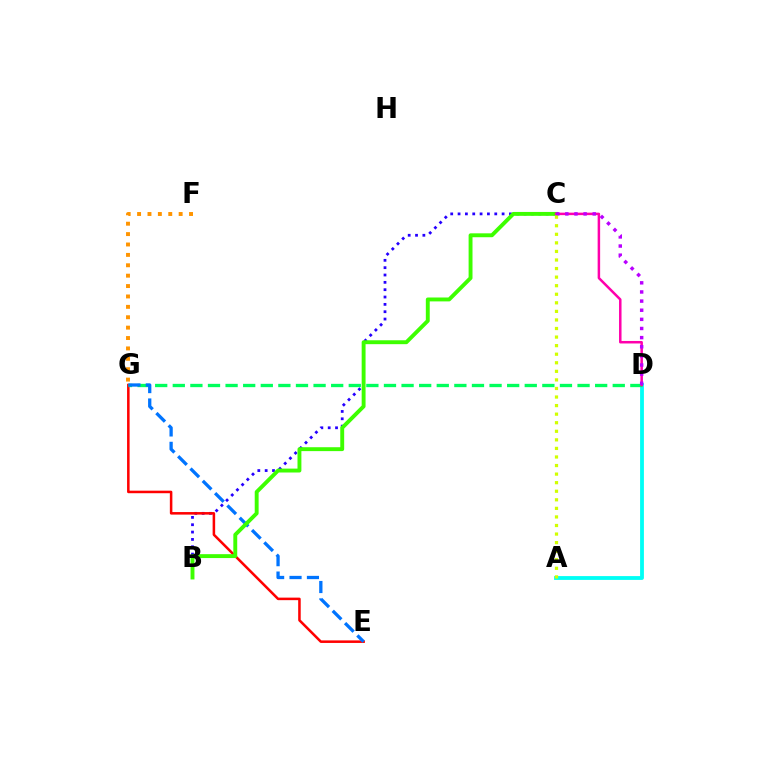{('B', 'C'): [{'color': '#2500ff', 'line_style': 'dotted', 'thickness': 1.99}, {'color': '#3dff00', 'line_style': 'solid', 'thickness': 2.81}], ('A', 'D'): [{'color': '#00fff6', 'line_style': 'solid', 'thickness': 2.75}], ('E', 'G'): [{'color': '#ff0000', 'line_style': 'solid', 'thickness': 1.83}, {'color': '#0074ff', 'line_style': 'dashed', 'thickness': 2.36}], ('F', 'G'): [{'color': '#ff9400', 'line_style': 'dotted', 'thickness': 2.82}], ('D', 'G'): [{'color': '#00ff5c', 'line_style': 'dashed', 'thickness': 2.39}], ('C', 'D'): [{'color': '#ff00ac', 'line_style': 'solid', 'thickness': 1.8}, {'color': '#b900ff', 'line_style': 'dotted', 'thickness': 2.48}], ('A', 'C'): [{'color': '#d1ff00', 'line_style': 'dotted', 'thickness': 2.33}]}